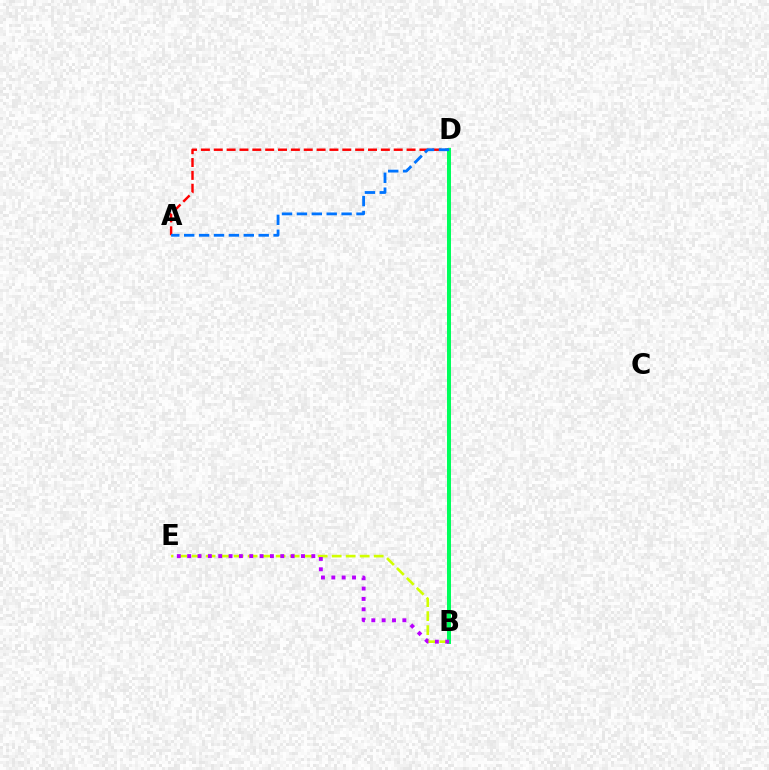{('B', 'E'): [{'color': '#d1ff00', 'line_style': 'dashed', 'thickness': 1.9}, {'color': '#b900ff', 'line_style': 'dotted', 'thickness': 2.81}], ('A', 'D'): [{'color': '#ff0000', 'line_style': 'dashed', 'thickness': 1.75}, {'color': '#0074ff', 'line_style': 'dashed', 'thickness': 2.02}], ('B', 'D'): [{'color': '#00ff5c', 'line_style': 'solid', 'thickness': 2.88}]}